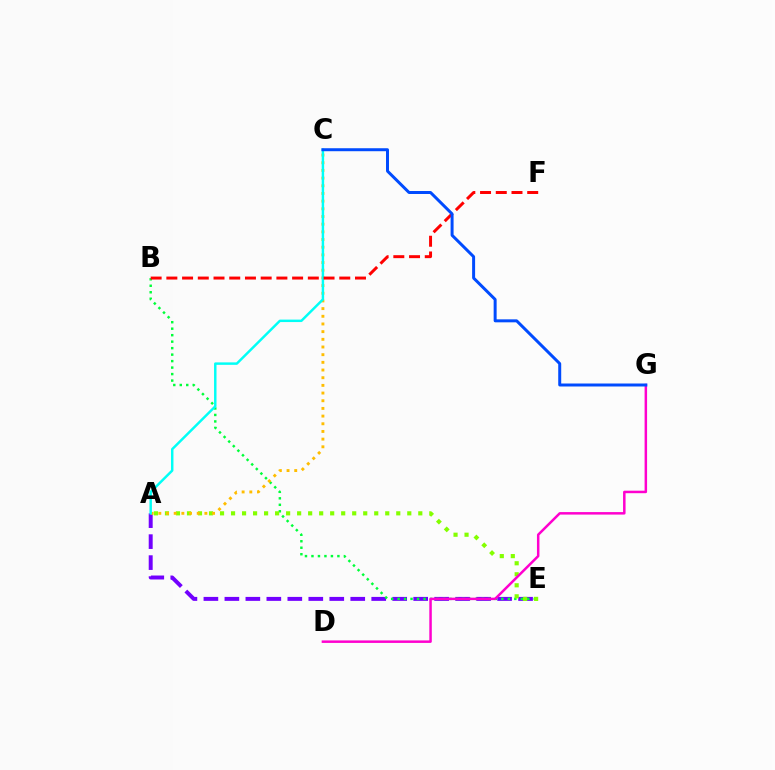{('A', 'E'): [{'color': '#7200ff', 'line_style': 'dashed', 'thickness': 2.85}, {'color': '#84ff00', 'line_style': 'dotted', 'thickness': 2.99}], ('B', 'E'): [{'color': '#00ff39', 'line_style': 'dotted', 'thickness': 1.76}], ('A', 'C'): [{'color': '#ffbd00', 'line_style': 'dotted', 'thickness': 2.09}, {'color': '#00fff6', 'line_style': 'solid', 'thickness': 1.77}], ('B', 'F'): [{'color': '#ff0000', 'line_style': 'dashed', 'thickness': 2.14}], ('D', 'G'): [{'color': '#ff00cf', 'line_style': 'solid', 'thickness': 1.8}], ('C', 'G'): [{'color': '#004bff', 'line_style': 'solid', 'thickness': 2.15}]}